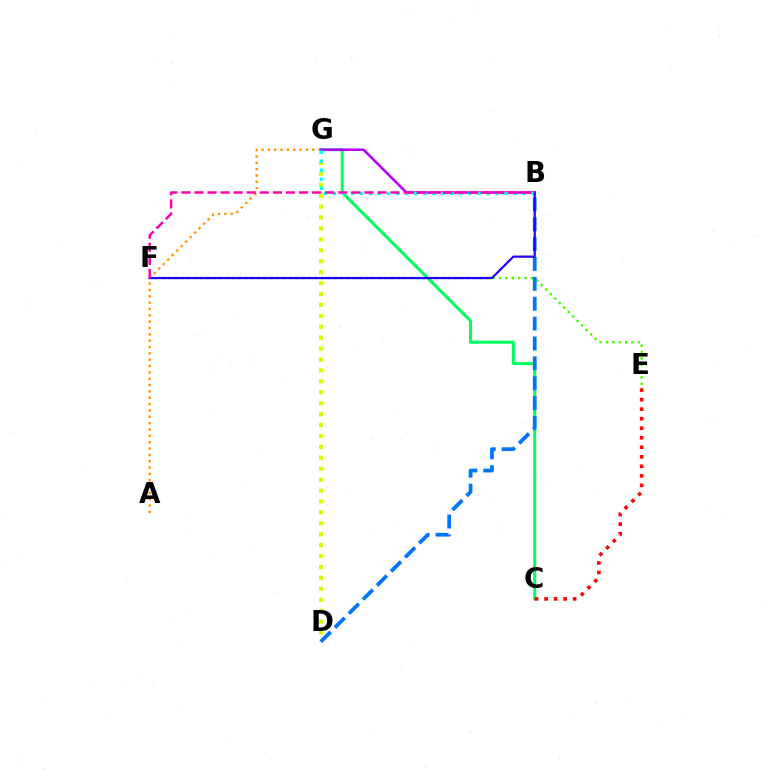{('A', 'G'): [{'color': '#ff9400', 'line_style': 'dotted', 'thickness': 1.72}], ('E', 'F'): [{'color': '#3dff00', 'line_style': 'dotted', 'thickness': 1.73}], ('C', 'G'): [{'color': '#00ff5c', 'line_style': 'solid', 'thickness': 2.17}], ('D', 'G'): [{'color': '#d1ff00', 'line_style': 'dotted', 'thickness': 2.97}], ('C', 'E'): [{'color': '#ff0000', 'line_style': 'dotted', 'thickness': 2.59}], ('B', 'G'): [{'color': '#b900ff', 'line_style': 'solid', 'thickness': 1.85}, {'color': '#00fff6', 'line_style': 'dotted', 'thickness': 2.45}], ('B', 'D'): [{'color': '#0074ff', 'line_style': 'dashed', 'thickness': 2.7}], ('B', 'F'): [{'color': '#2500ff', 'line_style': 'solid', 'thickness': 1.62}, {'color': '#ff00ac', 'line_style': 'dashed', 'thickness': 1.78}]}